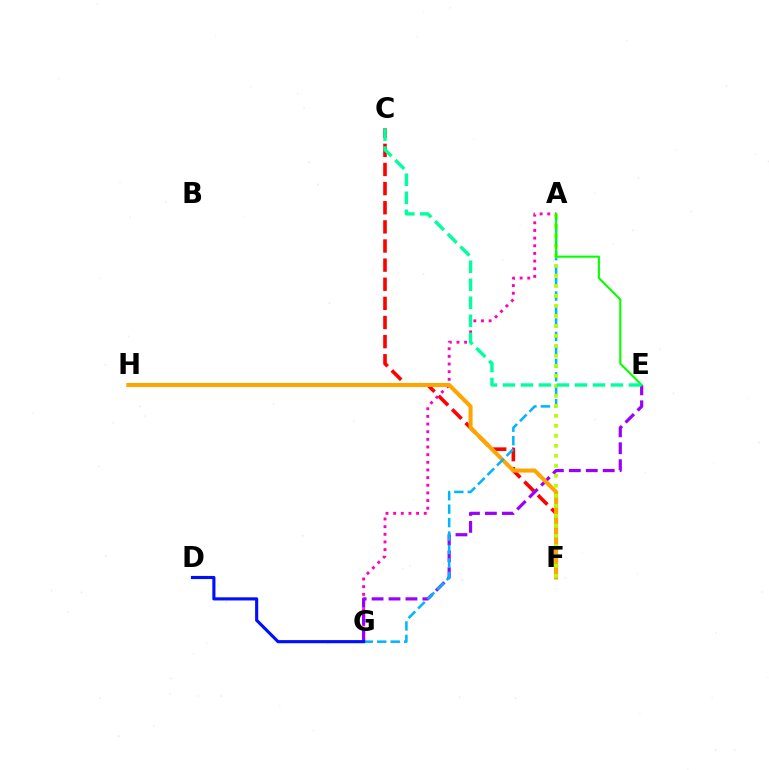{('C', 'F'): [{'color': '#ff0000', 'line_style': 'dashed', 'thickness': 2.6}], ('A', 'G'): [{'color': '#ff00bd', 'line_style': 'dotted', 'thickness': 2.08}, {'color': '#00b5ff', 'line_style': 'dashed', 'thickness': 1.83}], ('E', 'G'): [{'color': '#9b00ff', 'line_style': 'dashed', 'thickness': 2.3}], ('F', 'H'): [{'color': '#ffa500', 'line_style': 'solid', 'thickness': 2.9}], ('A', 'F'): [{'color': '#b3ff00', 'line_style': 'dotted', 'thickness': 2.72}], ('D', 'G'): [{'color': '#0010ff', 'line_style': 'solid', 'thickness': 2.26}], ('A', 'E'): [{'color': '#08ff00', 'line_style': 'solid', 'thickness': 1.51}], ('C', 'E'): [{'color': '#00ff9d', 'line_style': 'dashed', 'thickness': 2.45}]}